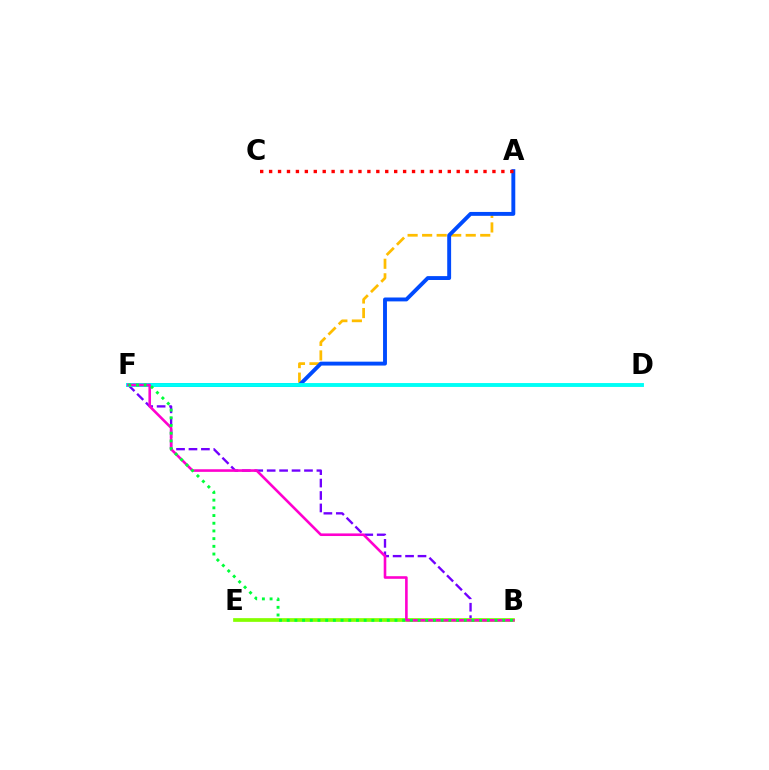{('A', 'F'): [{'color': '#ffbd00', 'line_style': 'dashed', 'thickness': 1.97}, {'color': '#004bff', 'line_style': 'solid', 'thickness': 2.8}], ('B', 'F'): [{'color': '#7200ff', 'line_style': 'dashed', 'thickness': 1.69}, {'color': '#ff00cf', 'line_style': 'solid', 'thickness': 1.88}, {'color': '#00ff39', 'line_style': 'dotted', 'thickness': 2.09}], ('D', 'F'): [{'color': '#00fff6', 'line_style': 'solid', 'thickness': 2.8}], ('B', 'E'): [{'color': '#84ff00', 'line_style': 'solid', 'thickness': 2.67}], ('A', 'C'): [{'color': '#ff0000', 'line_style': 'dotted', 'thickness': 2.43}]}